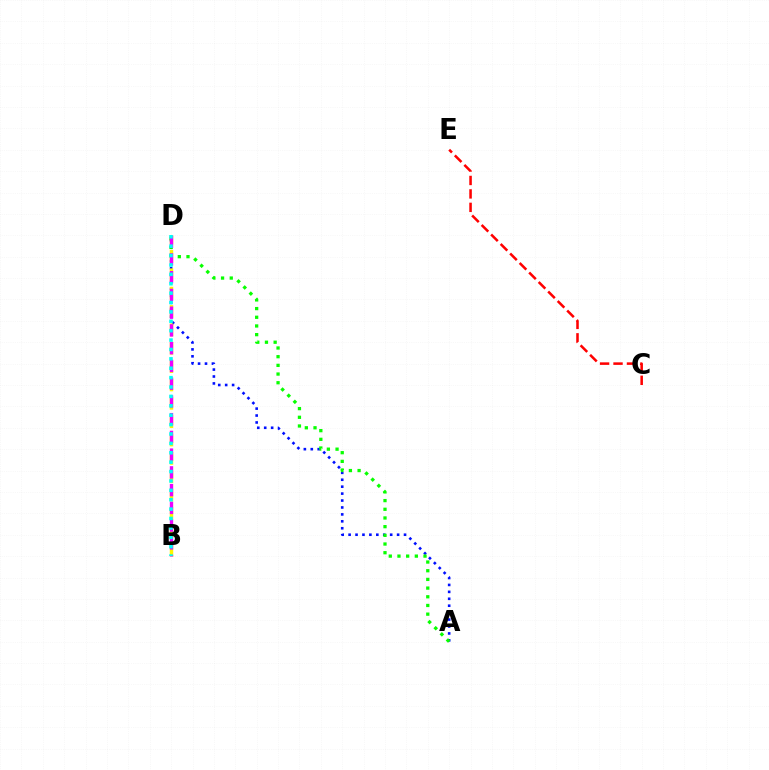{('A', 'D'): [{'color': '#0010ff', 'line_style': 'dotted', 'thickness': 1.88}, {'color': '#08ff00', 'line_style': 'dotted', 'thickness': 2.36}], ('B', 'D'): [{'color': '#fcf500', 'line_style': 'dashed', 'thickness': 2.49}, {'color': '#ee00ff', 'line_style': 'dashed', 'thickness': 2.41}, {'color': '#00fff6', 'line_style': 'dotted', 'thickness': 2.55}], ('C', 'E'): [{'color': '#ff0000', 'line_style': 'dashed', 'thickness': 1.83}]}